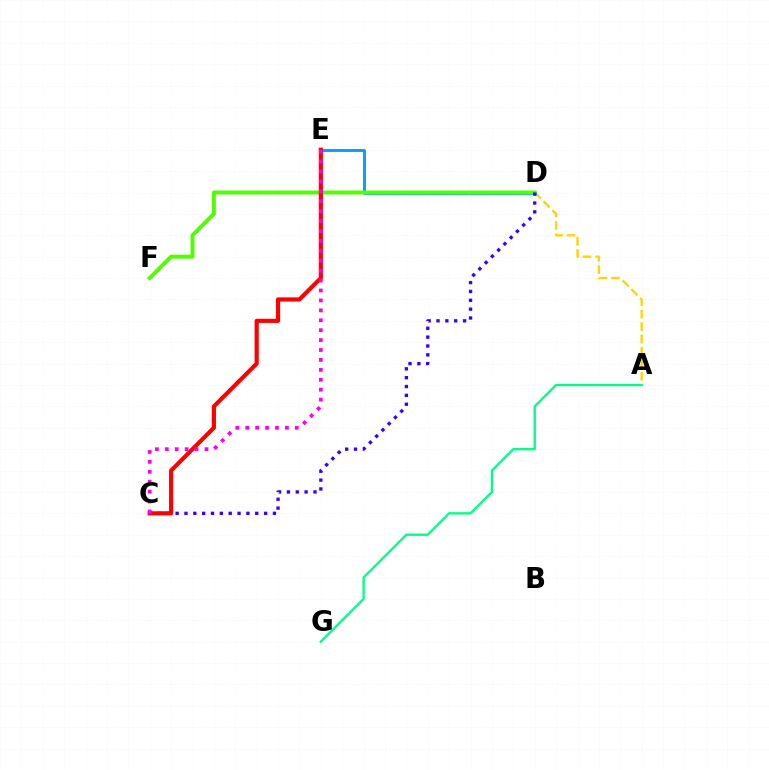{('A', 'D'): [{'color': '#ffd500', 'line_style': 'dashed', 'thickness': 1.69}], ('D', 'E'): [{'color': '#009eff', 'line_style': 'solid', 'thickness': 2.07}], ('A', 'G'): [{'color': '#00ff86', 'line_style': 'solid', 'thickness': 1.69}], ('D', 'F'): [{'color': '#4fff00', 'line_style': 'solid', 'thickness': 2.85}], ('C', 'D'): [{'color': '#3700ff', 'line_style': 'dotted', 'thickness': 2.4}], ('C', 'E'): [{'color': '#ff0000', 'line_style': 'solid', 'thickness': 2.99}, {'color': '#ff00ed', 'line_style': 'dotted', 'thickness': 2.7}]}